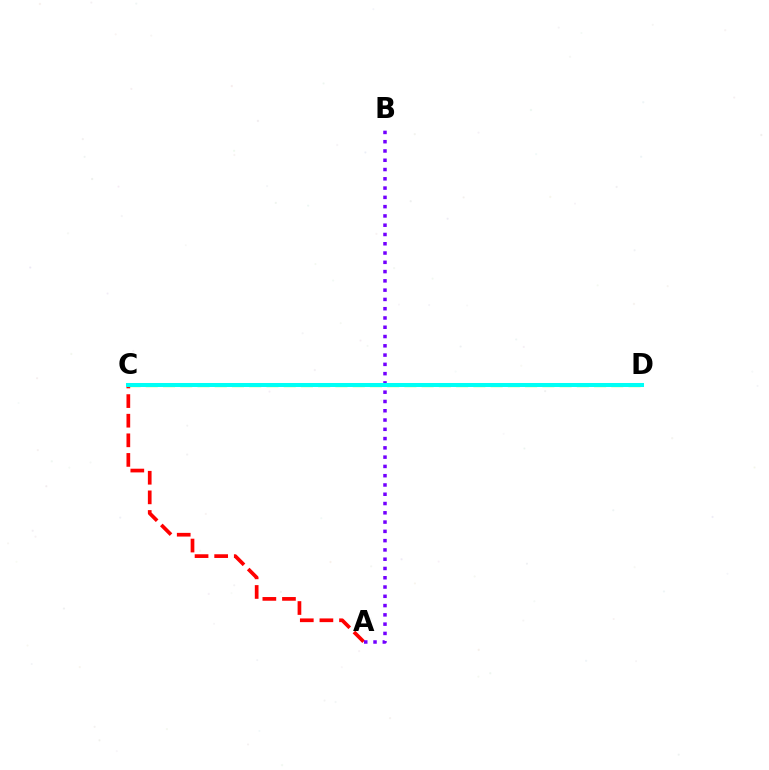{('A', 'C'): [{'color': '#ff0000', 'line_style': 'dashed', 'thickness': 2.66}], ('C', 'D'): [{'color': '#84ff00', 'line_style': 'dashed', 'thickness': 2.34}, {'color': '#00fff6', 'line_style': 'solid', 'thickness': 2.89}], ('A', 'B'): [{'color': '#7200ff', 'line_style': 'dotted', 'thickness': 2.52}]}